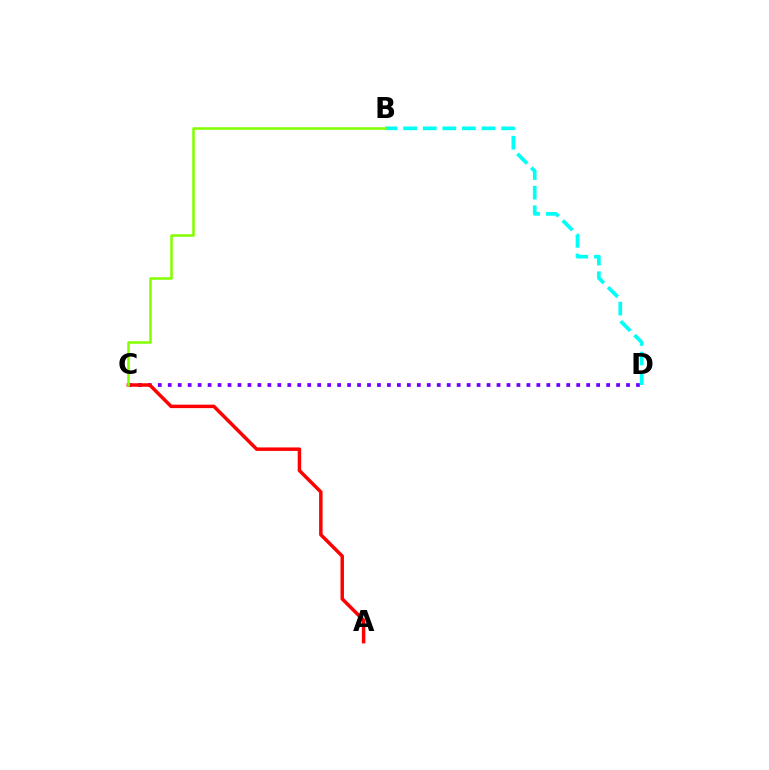{('C', 'D'): [{'color': '#7200ff', 'line_style': 'dotted', 'thickness': 2.71}], ('A', 'C'): [{'color': '#ff0000', 'line_style': 'solid', 'thickness': 2.5}], ('B', 'D'): [{'color': '#00fff6', 'line_style': 'dashed', 'thickness': 2.66}], ('B', 'C'): [{'color': '#84ff00', 'line_style': 'solid', 'thickness': 1.83}]}